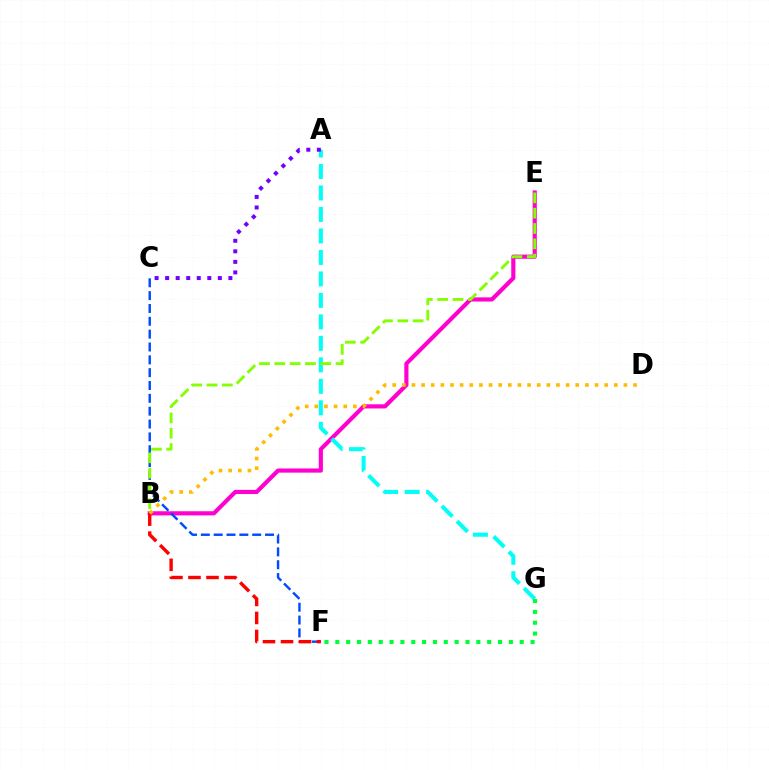{('B', 'E'): [{'color': '#ff00cf', 'line_style': 'solid', 'thickness': 2.99}, {'color': '#84ff00', 'line_style': 'dashed', 'thickness': 2.08}], ('A', 'G'): [{'color': '#00fff6', 'line_style': 'dashed', 'thickness': 2.92}], ('C', 'F'): [{'color': '#004bff', 'line_style': 'dashed', 'thickness': 1.74}], ('F', 'G'): [{'color': '#00ff39', 'line_style': 'dotted', 'thickness': 2.95}], ('B', 'F'): [{'color': '#ff0000', 'line_style': 'dashed', 'thickness': 2.45}], ('B', 'D'): [{'color': '#ffbd00', 'line_style': 'dotted', 'thickness': 2.62}], ('A', 'C'): [{'color': '#7200ff', 'line_style': 'dotted', 'thickness': 2.86}]}